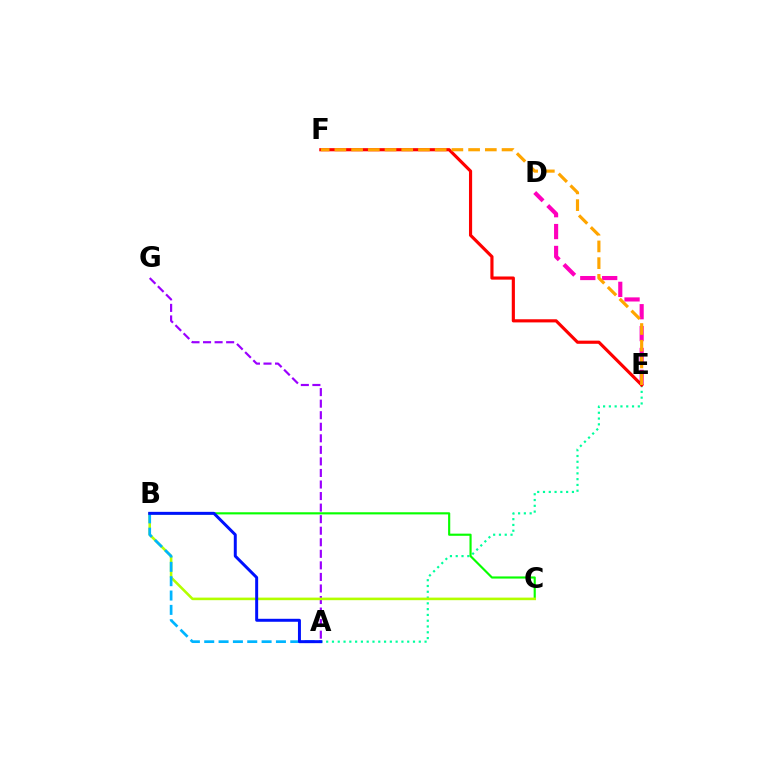{('A', 'G'): [{'color': '#9b00ff', 'line_style': 'dashed', 'thickness': 1.57}], ('A', 'E'): [{'color': '#00ff9d', 'line_style': 'dotted', 'thickness': 1.57}], ('B', 'C'): [{'color': '#08ff00', 'line_style': 'solid', 'thickness': 1.55}, {'color': '#b3ff00', 'line_style': 'solid', 'thickness': 1.86}], ('D', 'E'): [{'color': '#ff00bd', 'line_style': 'dashed', 'thickness': 2.97}], ('E', 'F'): [{'color': '#ff0000', 'line_style': 'solid', 'thickness': 2.27}, {'color': '#ffa500', 'line_style': 'dashed', 'thickness': 2.27}], ('A', 'B'): [{'color': '#00b5ff', 'line_style': 'dashed', 'thickness': 1.95}, {'color': '#0010ff', 'line_style': 'solid', 'thickness': 2.14}]}